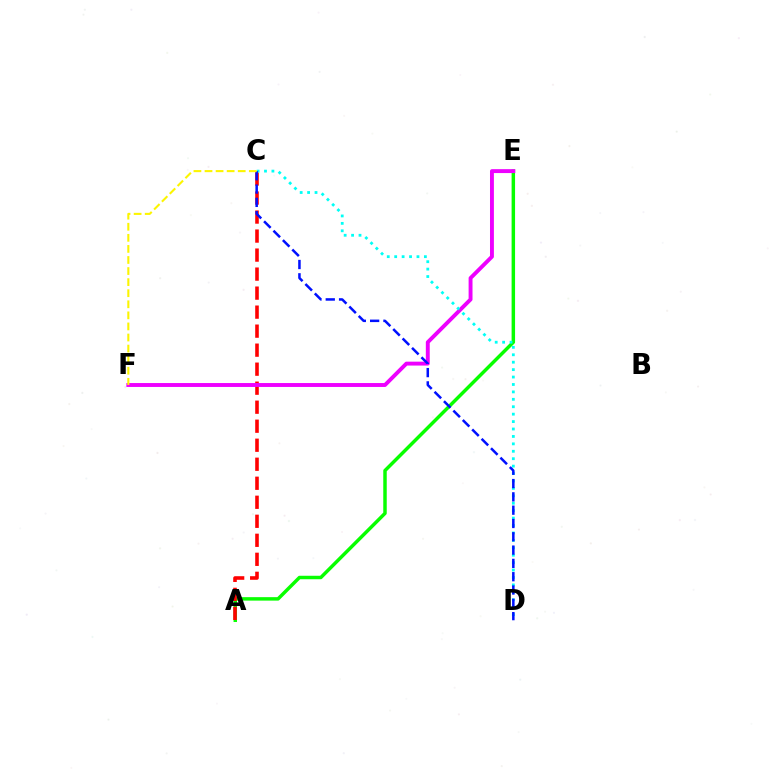{('A', 'E'): [{'color': '#08ff00', 'line_style': 'solid', 'thickness': 2.5}], ('A', 'C'): [{'color': '#ff0000', 'line_style': 'dashed', 'thickness': 2.58}], ('E', 'F'): [{'color': '#ee00ff', 'line_style': 'solid', 'thickness': 2.81}], ('C', 'D'): [{'color': '#00fff6', 'line_style': 'dotted', 'thickness': 2.02}, {'color': '#0010ff', 'line_style': 'dashed', 'thickness': 1.81}], ('C', 'F'): [{'color': '#fcf500', 'line_style': 'dashed', 'thickness': 1.5}]}